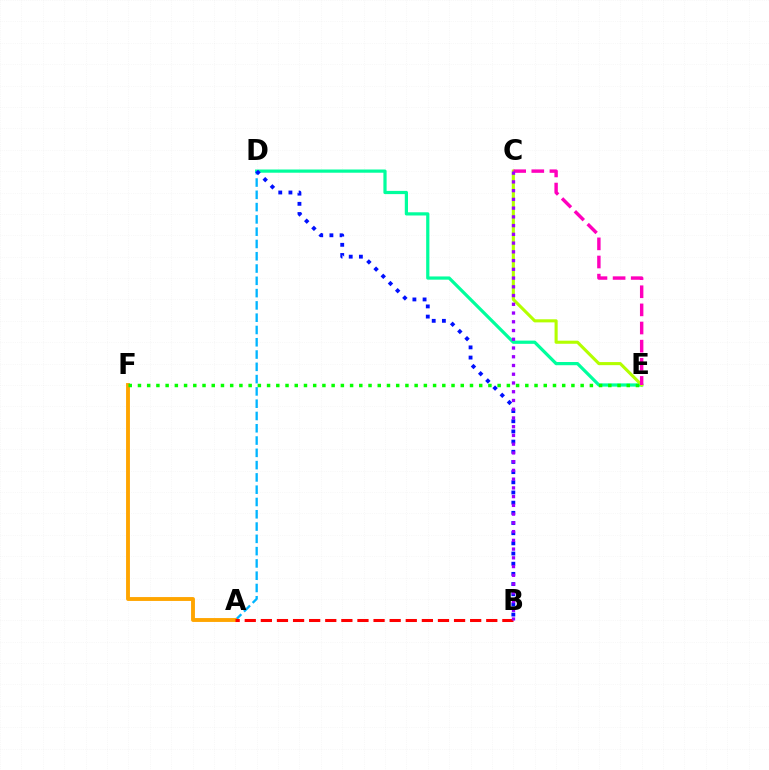{('D', 'E'): [{'color': '#00ff9d', 'line_style': 'solid', 'thickness': 2.32}], ('C', 'E'): [{'color': '#b3ff00', 'line_style': 'solid', 'thickness': 2.23}, {'color': '#ff00bd', 'line_style': 'dashed', 'thickness': 2.46}], ('A', 'D'): [{'color': '#00b5ff', 'line_style': 'dashed', 'thickness': 1.67}], ('A', 'F'): [{'color': '#ffa500', 'line_style': 'solid', 'thickness': 2.79}], ('E', 'F'): [{'color': '#08ff00', 'line_style': 'dotted', 'thickness': 2.51}], ('A', 'B'): [{'color': '#ff0000', 'line_style': 'dashed', 'thickness': 2.19}], ('B', 'D'): [{'color': '#0010ff', 'line_style': 'dotted', 'thickness': 2.76}], ('B', 'C'): [{'color': '#9b00ff', 'line_style': 'dotted', 'thickness': 2.38}]}